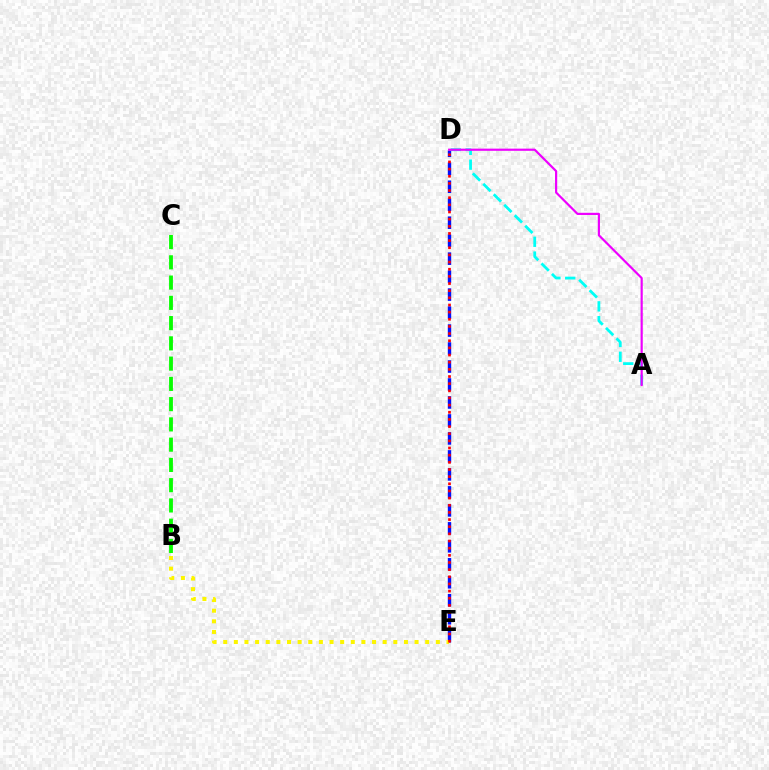{('D', 'E'): [{'color': '#0010ff', 'line_style': 'dashed', 'thickness': 2.44}, {'color': '#ff0000', 'line_style': 'dotted', 'thickness': 1.94}], ('A', 'D'): [{'color': '#00fff6', 'line_style': 'dashed', 'thickness': 2.01}, {'color': '#ee00ff', 'line_style': 'solid', 'thickness': 1.57}], ('B', 'E'): [{'color': '#fcf500', 'line_style': 'dotted', 'thickness': 2.89}], ('B', 'C'): [{'color': '#08ff00', 'line_style': 'dashed', 'thickness': 2.75}]}